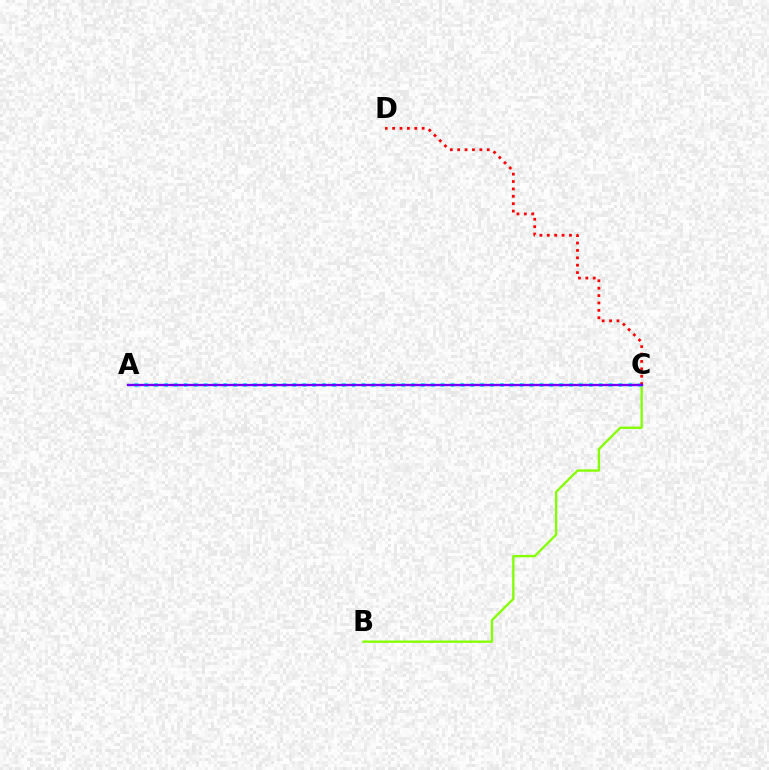{('B', 'C'): [{'color': '#84ff00', 'line_style': 'solid', 'thickness': 1.69}], ('A', 'C'): [{'color': '#00fff6', 'line_style': 'dotted', 'thickness': 2.68}, {'color': '#7200ff', 'line_style': 'solid', 'thickness': 1.68}], ('C', 'D'): [{'color': '#ff0000', 'line_style': 'dotted', 'thickness': 2.01}]}